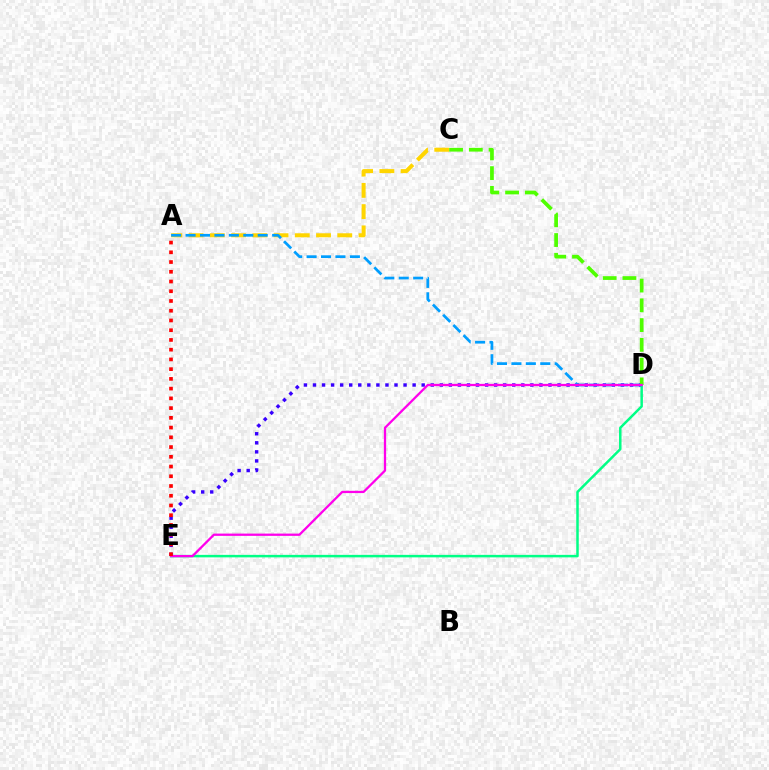{('D', 'E'): [{'color': '#3700ff', 'line_style': 'dotted', 'thickness': 2.46}, {'color': '#00ff86', 'line_style': 'solid', 'thickness': 1.79}, {'color': '#ff00ed', 'line_style': 'solid', 'thickness': 1.64}], ('A', 'C'): [{'color': '#ffd500', 'line_style': 'dashed', 'thickness': 2.89}], ('A', 'D'): [{'color': '#009eff', 'line_style': 'dashed', 'thickness': 1.96}], ('C', 'D'): [{'color': '#4fff00', 'line_style': 'dashed', 'thickness': 2.68}], ('A', 'E'): [{'color': '#ff0000', 'line_style': 'dotted', 'thickness': 2.65}]}